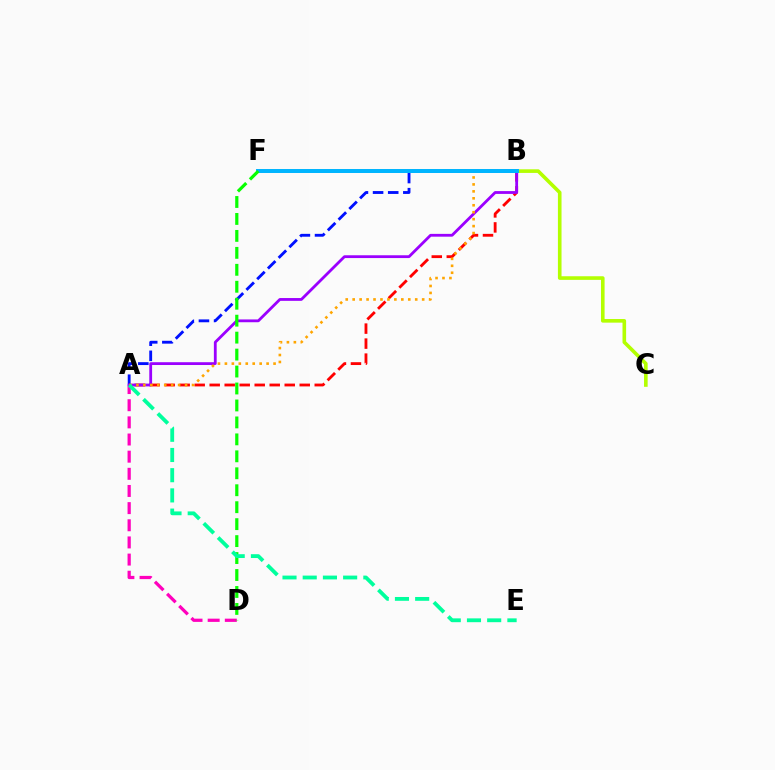{('A', 'B'): [{'color': '#0010ff', 'line_style': 'dashed', 'thickness': 2.06}, {'color': '#ff0000', 'line_style': 'dashed', 'thickness': 2.04}, {'color': '#9b00ff', 'line_style': 'solid', 'thickness': 2.02}, {'color': '#ffa500', 'line_style': 'dotted', 'thickness': 1.89}], ('B', 'C'): [{'color': '#b3ff00', 'line_style': 'solid', 'thickness': 2.6}], ('A', 'D'): [{'color': '#ff00bd', 'line_style': 'dashed', 'thickness': 2.33}], ('B', 'F'): [{'color': '#00b5ff', 'line_style': 'solid', 'thickness': 2.86}], ('D', 'F'): [{'color': '#08ff00', 'line_style': 'dashed', 'thickness': 2.3}], ('A', 'E'): [{'color': '#00ff9d', 'line_style': 'dashed', 'thickness': 2.75}]}